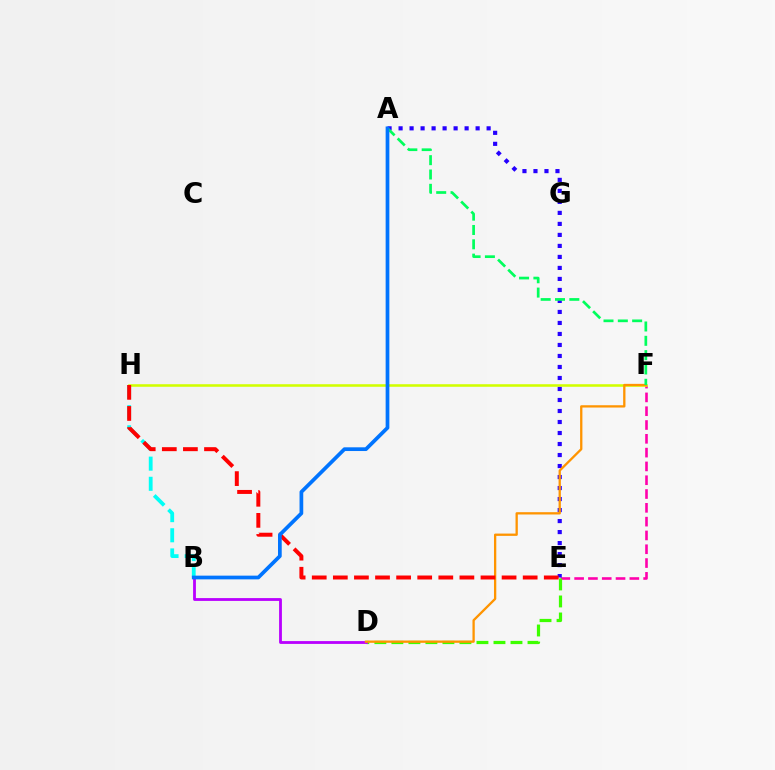{('E', 'F'): [{'color': '#ff00ac', 'line_style': 'dashed', 'thickness': 1.88}], ('B', 'H'): [{'color': '#00fff6', 'line_style': 'dashed', 'thickness': 2.74}], ('F', 'H'): [{'color': '#d1ff00', 'line_style': 'solid', 'thickness': 1.84}], ('D', 'E'): [{'color': '#3dff00', 'line_style': 'dashed', 'thickness': 2.31}], ('B', 'D'): [{'color': '#b900ff', 'line_style': 'solid', 'thickness': 2.02}], ('A', 'E'): [{'color': '#2500ff', 'line_style': 'dotted', 'thickness': 2.99}], ('D', 'F'): [{'color': '#ff9400', 'line_style': 'solid', 'thickness': 1.66}], ('A', 'F'): [{'color': '#00ff5c', 'line_style': 'dashed', 'thickness': 1.95}], ('E', 'H'): [{'color': '#ff0000', 'line_style': 'dashed', 'thickness': 2.87}], ('A', 'B'): [{'color': '#0074ff', 'line_style': 'solid', 'thickness': 2.68}]}